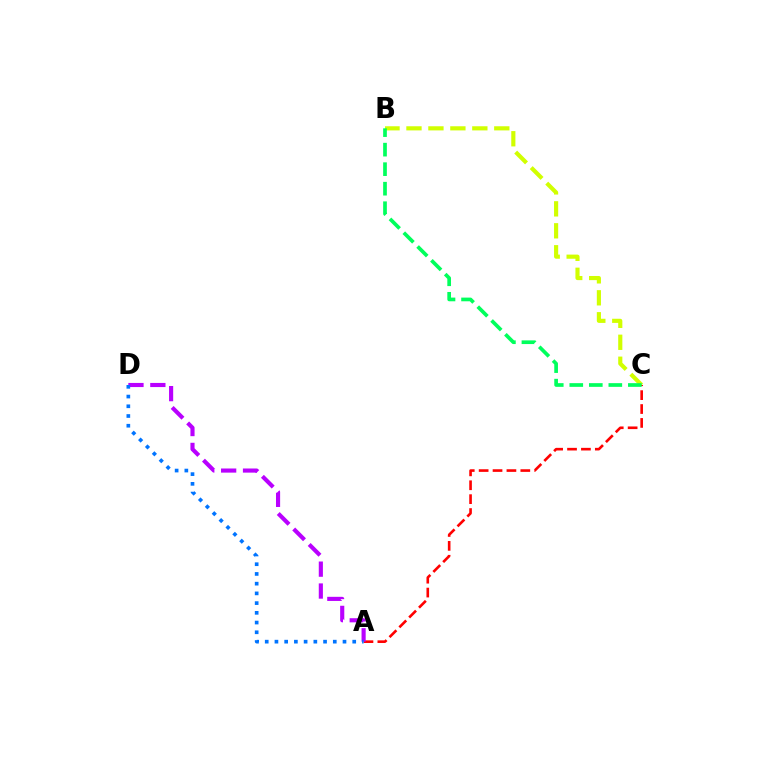{('B', 'C'): [{'color': '#d1ff00', 'line_style': 'dashed', 'thickness': 2.98}, {'color': '#00ff5c', 'line_style': 'dashed', 'thickness': 2.65}], ('A', 'C'): [{'color': '#ff0000', 'line_style': 'dashed', 'thickness': 1.89}], ('A', 'D'): [{'color': '#b900ff', 'line_style': 'dashed', 'thickness': 2.97}, {'color': '#0074ff', 'line_style': 'dotted', 'thickness': 2.64}]}